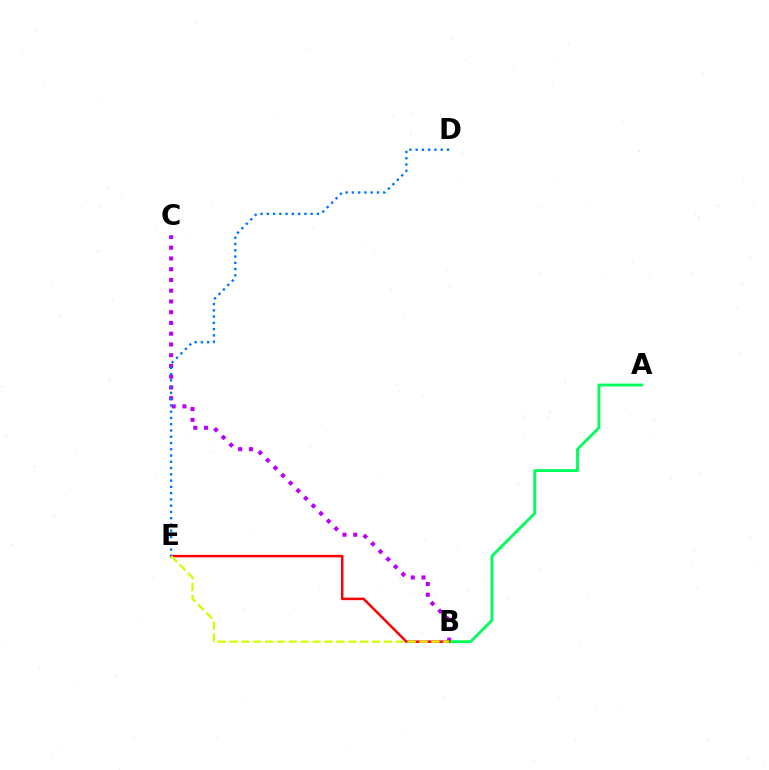{('B', 'C'): [{'color': '#b900ff', 'line_style': 'dotted', 'thickness': 2.92}], ('A', 'B'): [{'color': '#00ff5c', 'line_style': 'solid', 'thickness': 2.05}], ('B', 'E'): [{'color': '#ff0000', 'line_style': 'solid', 'thickness': 1.8}, {'color': '#d1ff00', 'line_style': 'dashed', 'thickness': 1.61}], ('D', 'E'): [{'color': '#0074ff', 'line_style': 'dotted', 'thickness': 1.7}]}